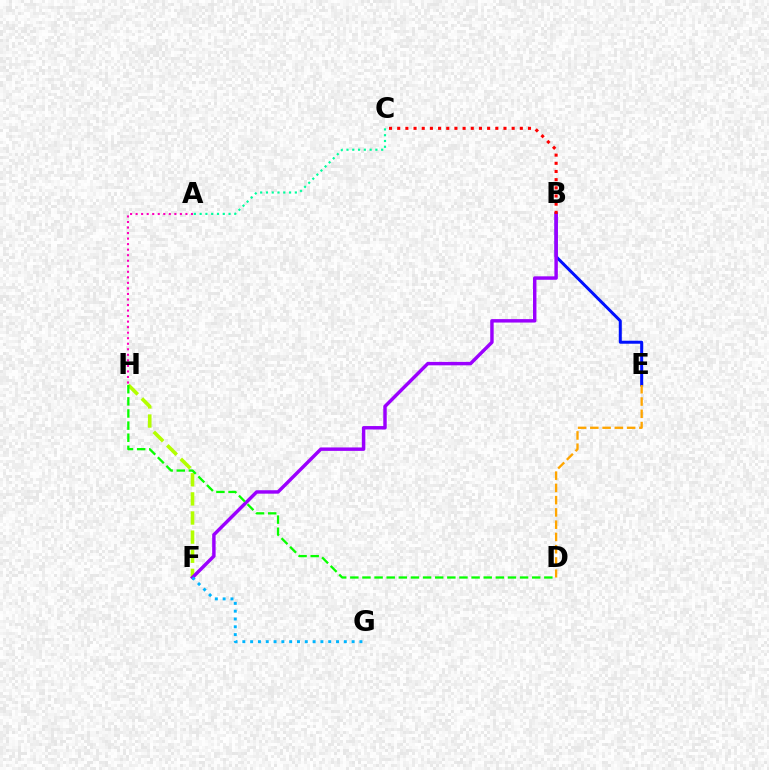{('B', 'E'): [{'color': '#0010ff', 'line_style': 'solid', 'thickness': 2.17}], ('D', 'E'): [{'color': '#ffa500', 'line_style': 'dashed', 'thickness': 1.67}], ('F', 'H'): [{'color': '#b3ff00', 'line_style': 'dashed', 'thickness': 2.6}], ('B', 'F'): [{'color': '#9b00ff', 'line_style': 'solid', 'thickness': 2.48}], ('A', 'C'): [{'color': '#00ff9d', 'line_style': 'dotted', 'thickness': 1.57}], ('D', 'H'): [{'color': '#08ff00', 'line_style': 'dashed', 'thickness': 1.65}], ('A', 'H'): [{'color': '#ff00bd', 'line_style': 'dotted', 'thickness': 1.5}], ('B', 'C'): [{'color': '#ff0000', 'line_style': 'dotted', 'thickness': 2.22}], ('F', 'G'): [{'color': '#00b5ff', 'line_style': 'dotted', 'thickness': 2.12}]}